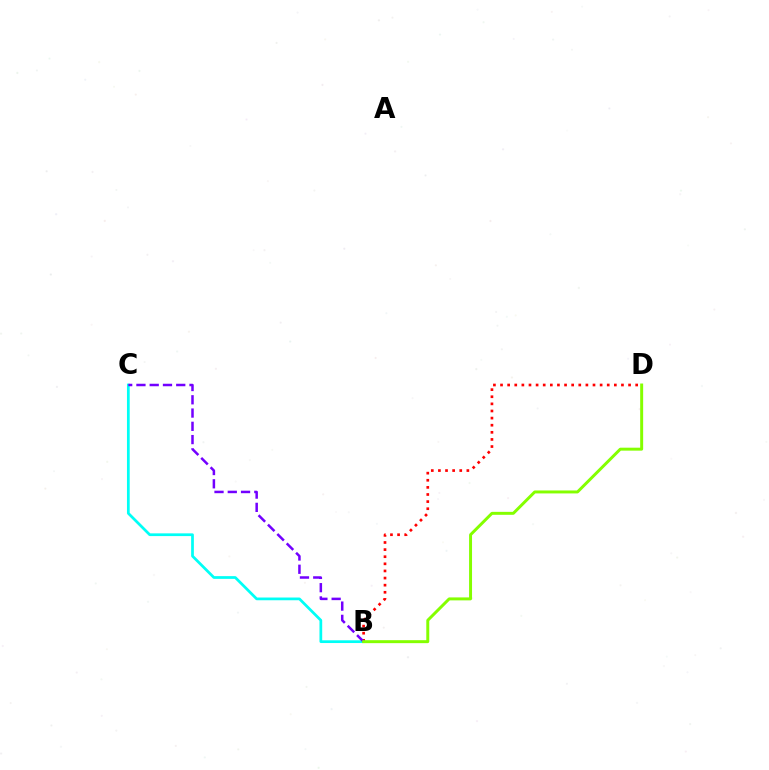{('B', 'C'): [{'color': '#00fff6', 'line_style': 'solid', 'thickness': 1.97}, {'color': '#7200ff', 'line_style': 'dashed', 'thickness': 1.8}], ('B', 'D'): [{'color': '#ff0000', 'line_style': 'dotted', 'thickness': 1.93}, {'color': '#84ff00', 'line_style': 'solid', 'thickness': 2.13}]}